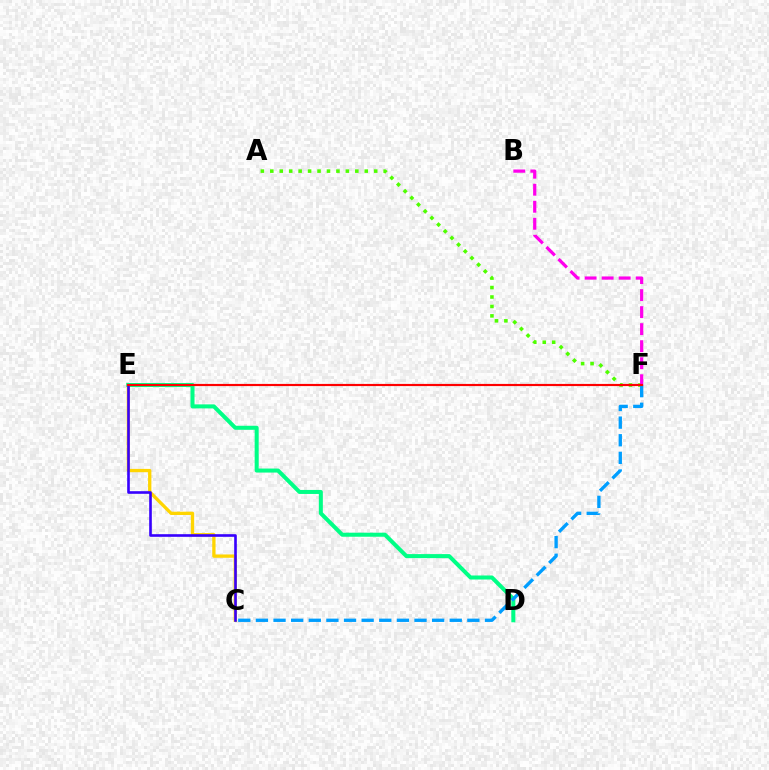{('A', 'F'): [{'color': '#4fff00', 'line_style': 'dotted', 'thickness': 2.57}], ('C', 'E'): [{'color': '#ffd500', 'line_style': 'solid', 'thickness': 2.38}, {'color': '#3700ff', 'line_style': 'solid', 'thickness': 1.89}], ('B', 'F'): [{'color': '#ff00ed', 'line_style': 'dashed', 'thickness': 2.31}], ('D', 'E'): [{'color': '#00ff86', 'line_style': 'solid', 'thickness': 2.89}], ('C', 'F'): [{'color': '#009eff', 'line_style': 'dashed', 'thickness': 2.39}], ('E', 'F'): [{'color': '#ff0000', 'line_style': 'solid', 'thickness': 1.56}]}